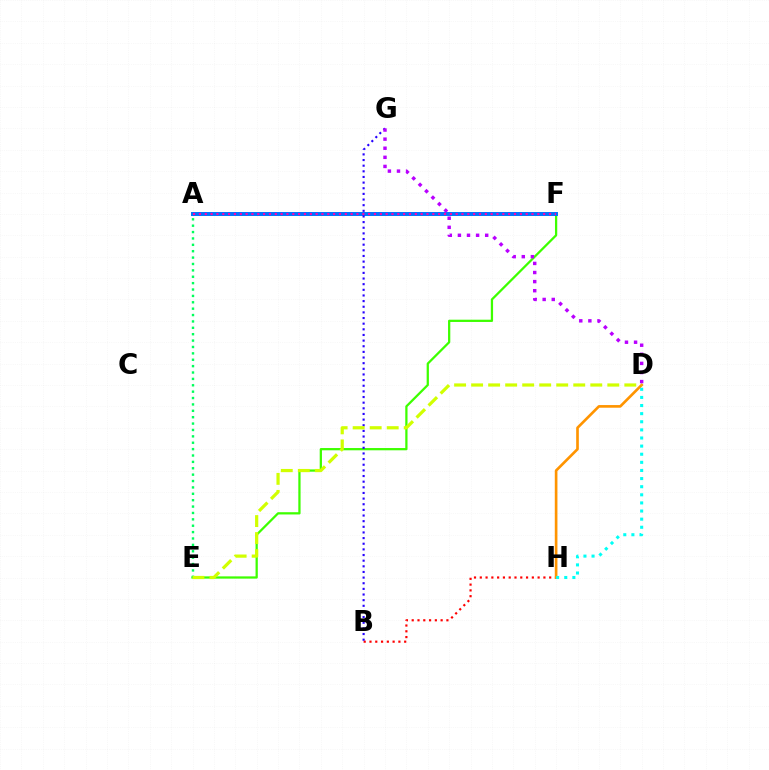{('E', 'F'): [{'color': '#3dff00', 'line_style': 'solid', 'thickness': 1.63}], ('B', 'H'): [{'color': '#ff0000', 'line_style': 'dotted', 'thickness': 1.57}], ('D', 'H'): [{'color': '#ff9400', 'line_style': 'solid', 'thickness': 1.91}, {'color': '#00fff6', 'line_style': 'dotted', 'thickness': 2.2}], ('A', 'F'): [{'color': '#0074ff', 'line_style': 'solid', 'thickness': 2.86}, {'color': '#ff00ac', 'line_style': 'dotted', 'thickness': 1.59}], ('B', 'G'): [{'color': '#2500ff', 'line_style': 'dotted', 'thickness': 1.53}], ('A', 'E'): [{'color': '#00ff5c', 'line_style': 'dotted', 'thickness': 1.73}], ('D', 'G'): [{'color': '#b900ff', 'line_style': 'dotted', 'thickness': 2.47}], ('D', 'E'): [{'color': '#d1ff00', 'line_style': 'dashed', 'thickness': 2.31}]}